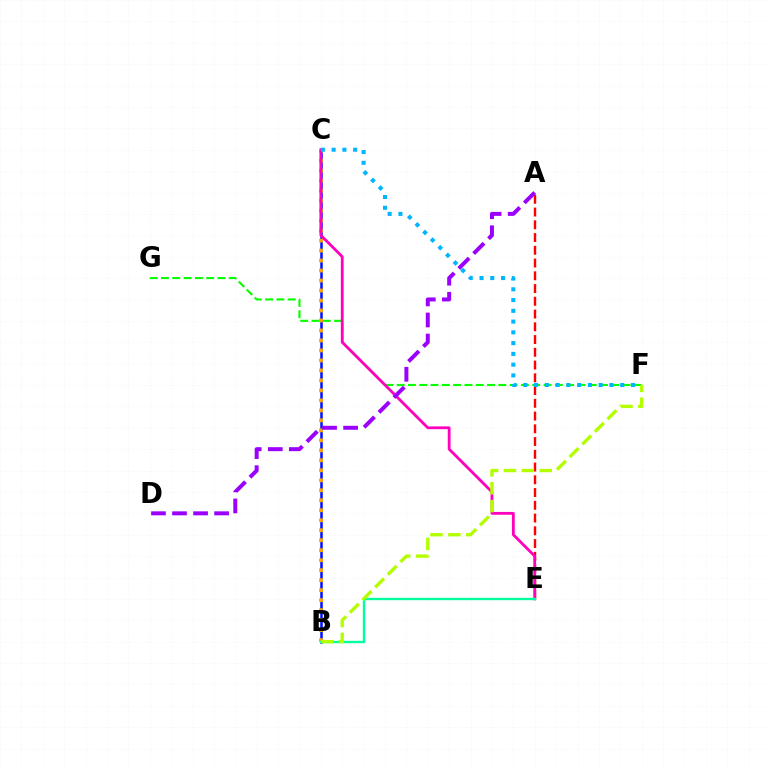{('B', 'C'): [{'color': '#0010ff', 'line_style': 'solid', 'thickness': 1.8}, {'color': '#ffa500', 'line_style': 'dotted', 'thickness': 2.71}], ('F', 'G'): [{'color': '#08ff00', 'line_style': 'dashed', 'thickness': 1.53}], ('A', 'E'): [{'color': '#ff0000', 'line_style': 'dashed', 'thickness': 1.73}], ('C', 'E'): [{'color': '#ff00bd', 'line_style': 'solid', 'thickness': 2.02}], ('A', 'D'): [{'color': '#9b00ff', 'line_style': 'dashed', 'thickness': 2.86}], ('B', 'E'): [{'color': '#00ff9d', 'line_style': 'solid', 'thickness': 1.71}], ('C', 'F'): [{'color': '#00b5ff', 'line_style': 'dotted', 'thickness': 2.93}], ('B', 'F'): [{'color': '#b3ff00', 'line_style': 'dashed', 'thickness': 2.43}]}